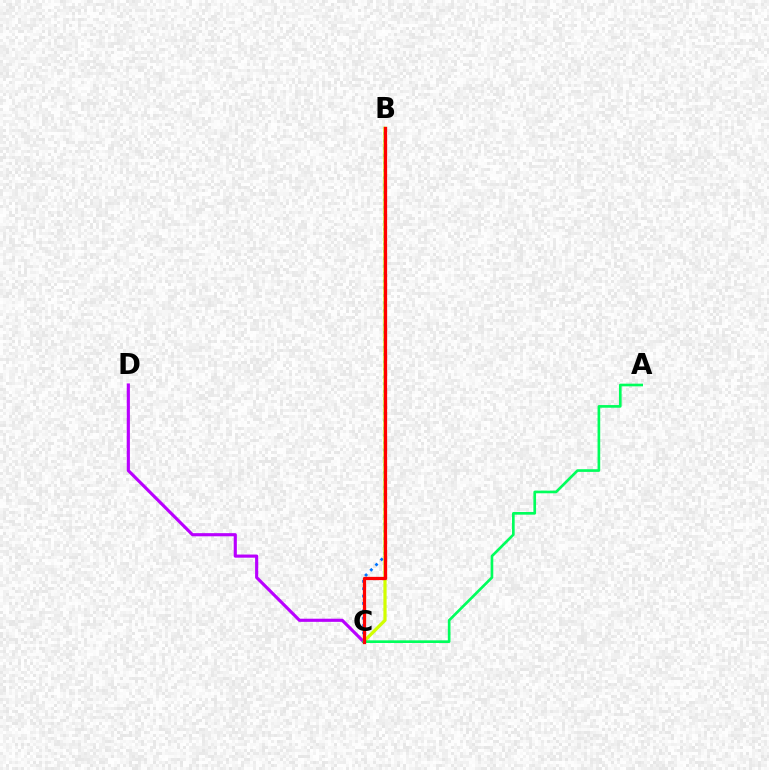{('B', 'C'): [{'color': '#0074ff', 'line_style': 'dotted', 'thickness': 2.0}, {'color': '#d1ff00', 'line_style': 'solid', 'thickness': 2.32}, {'color': '#ff0000', 'line_style': 'solid', 'thickness': 2.36}], ('C', 'D'): [{'color': '#b900ff', 'line_style': 'solid', 'thickness': 2.26}], ('A', 'C'): [{'color': '#00ff5c', 'line_style': 'solid', 'thickness': 1.92}]}